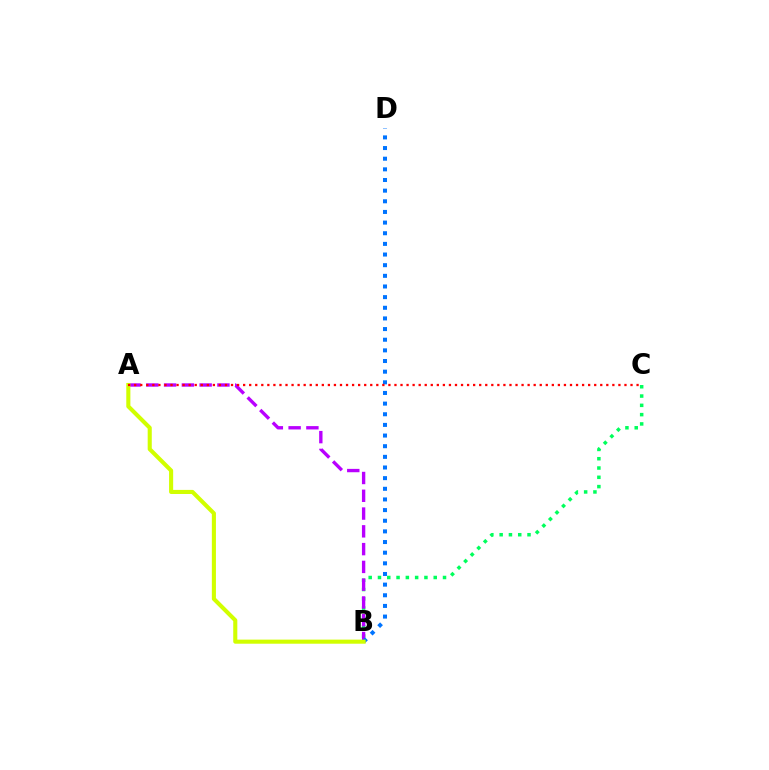{('B', 'C'): [{'color': '#00ff5c', 'line_style': 'dotted', 'thickness': 2.52}], ('A', 'B'): [{'color': '#b900ff', 'line_style': 'dashed', 'thickness': 2.42}, {'color': '#d1ff00', 'line_style': 'solid', 'thickness': 2.94}], ('B', 'D'): [{'color': '#0074ff', 'line_style': 'dotted', 'thickness': 2.89}], ('A', 'C'): [{'color': '#ff0000', 'line_style': 'dotted', 'thickness': 1.64}]}